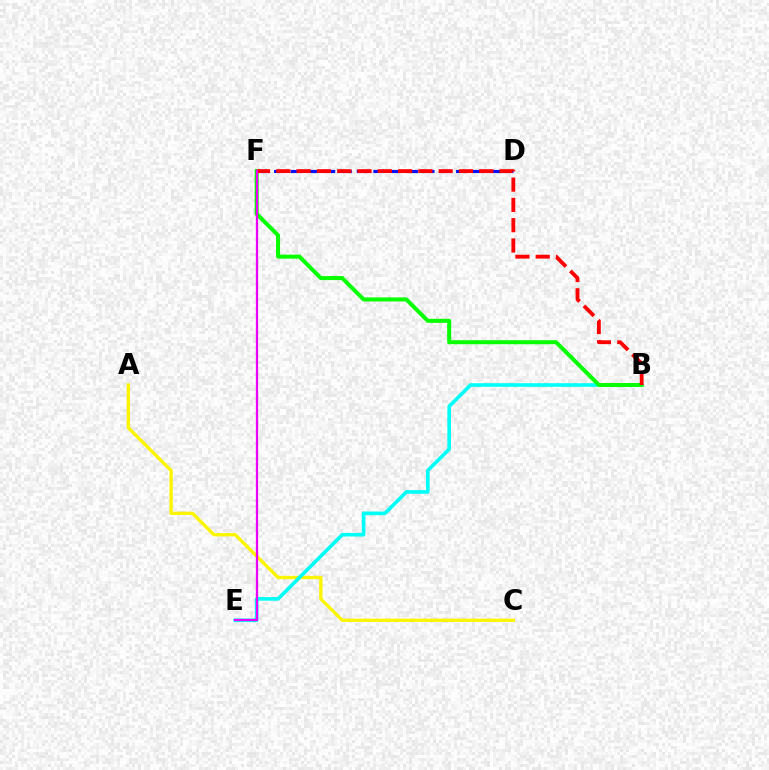{('D', 'F'): [{'color': '#0010ff', 'line_style': 'dashed', 'thickness': 2.25}], ('A', 'C'): [{'color': '#fcf500', 'line_style': 'solid', 'thickness': 2.4}], ('B', 'E'): [{'color': '#00fff6', 'line_style': 'solid', 'thickness': 2.61}], ('B', 'F'): [{'color': '#08ff00', 'line_style': 'solid', 'thickness': 2.9}, {'color': '#ff0000', 'line_style': 'dashed', 'thickness': 2.76}], ('E', 'F'): [{'color': '#ee00ff', 'line_style': 'solid', 'thickness': 1.62}]}